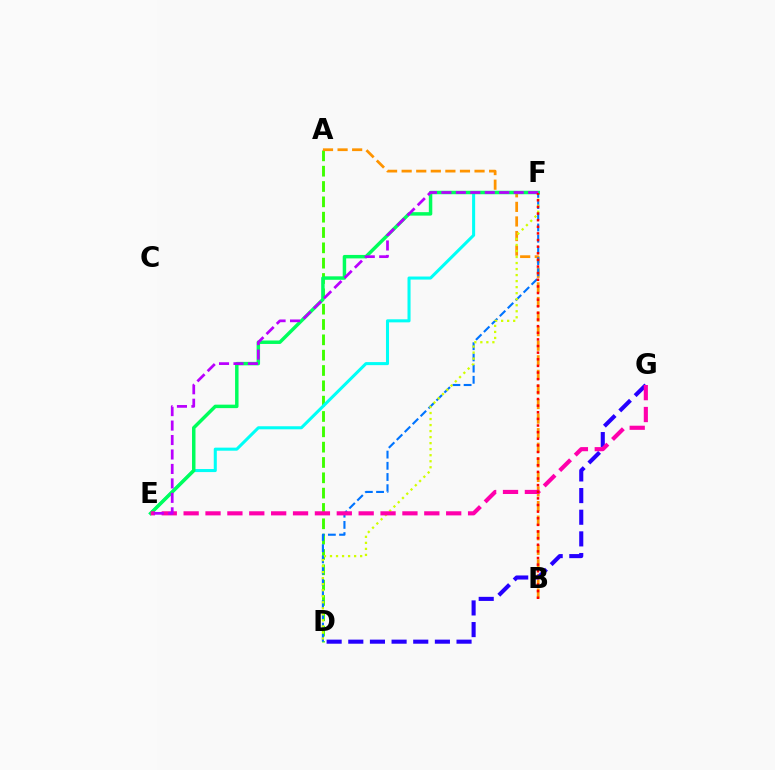{('A', 'D'): [{'color': '#3dff00', 'line_style': 'dashed', 'thickness': 2.08}], ('A', 'B'): [{'color': '#ff9400', 'line_style': 'dashed', 'thickness': 1.98}], ('D', 'F'): [{'color': '#0074ff', 'line_style': 'dashed', 'thickness': 1.52}, {'color': '#d1ff00', 'line_style': 'dotted', 'thickness': 1.64}], ('D', 'G'): [{'color': '#2500ff', 'line_style': 'dashed', 'thickness': 2.94}], ('E', 'F'): [{'color': '#00fff6', 'line_style': 'solid', 'thickness': 2.2}, {'color': '#00ff5c', 'line_style': 'solid', 'thickness': 2.49}, {'color': '#b900ff', 'line_style': 'dashed', 'thickness': 1.96}], ('E', 'G'): [{'color': '#ff00ac', 'line_style': 'dashed', 'thickness': 2.97}], ('B', 'F'): [{'color': '#ff0000', 'line_style': 'dotted', 'thickness': 1.8}]}